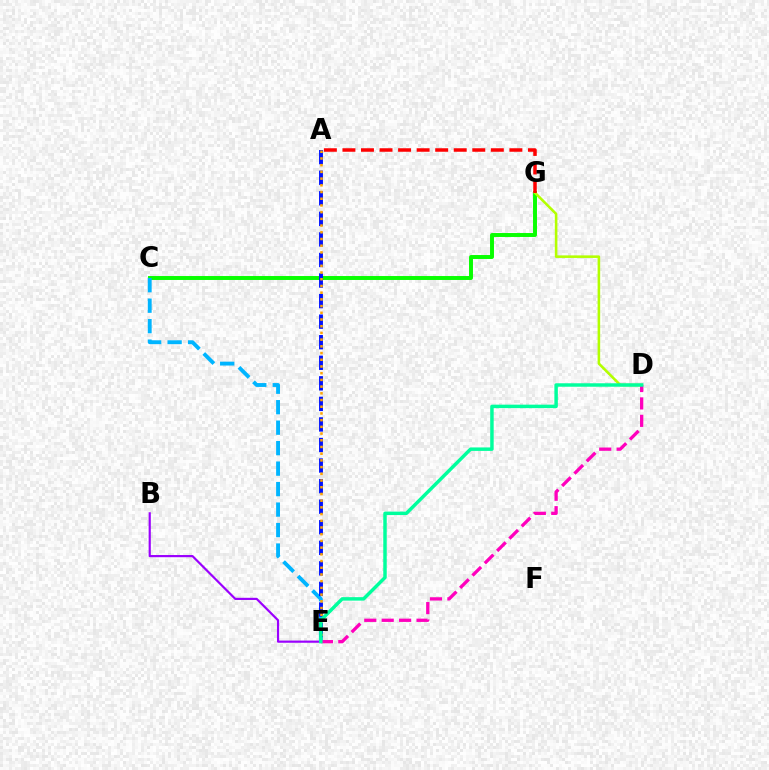{('C', 'G'): [{'color': '#08ff00', 'line_style': 'solid', 'thickness': 2.84}], ('B', 'E'): [{'color': '#9b00ff', 'line_style': 'solid', 'thickness': 1.57}], ('D', 'G'): [{'color': '#b3ff00', 'line_style': 'solid', 'thickness': 1.85}], ('C', 'E'): [{'color': '#00b5ff', 'line_style': 'dashed', 'thickness': 2.78}], ('A', 'G'): [{'color': '#ff0000', 'line_style': 'dashed', 'thickness': 2.52}], ('A', 'E'): [{'color': '#0010ff', 'line_style': 'dashed', 'thickness': 2.79}, {'color': '#ffa500', 'line_style': 'dotted', 'thickness': 1.82}], ('D', 'E'): [{'color': '#ff00bd', 'line_style': 'dashed', 'thickness': 2.37}, {'color': '#00ff9d', 'line_style': 'solid', 'thickness': 2.49}]}